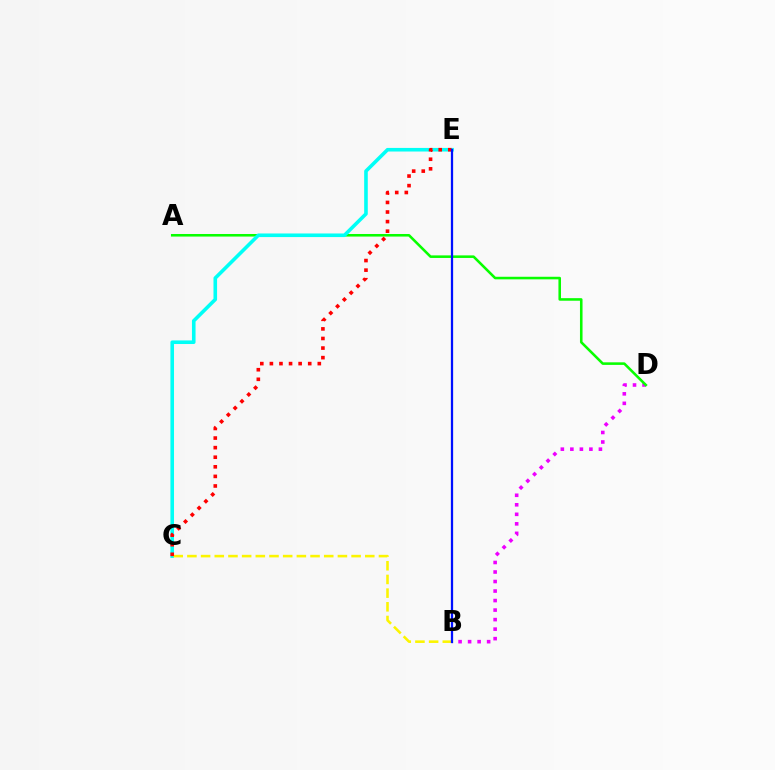{('B', 'D'): [{'color': '#ee00ff', 'line_style': 'dotted', 'thickness': 2.59}], ('A', 'D'): [{'color': '#08ff00', 'line_style': 'solid', 'thickness': 1.85}], ('C', 'E'): [{'color': '#00fff6', 'line_style': 'solid', 'thickness': 2.59}, {'color': '#ff0000', 'line_style': 'dotted', 'thickness': 2.6}], ('B', 'C'): [{'color': '#fcf500', 'line_style': 'dashed', 'thickness': 1.86}], ('B', 'E'): [{'color': '#0010ff', 'line_style': 'solid', 'thickness': 1.63}]}